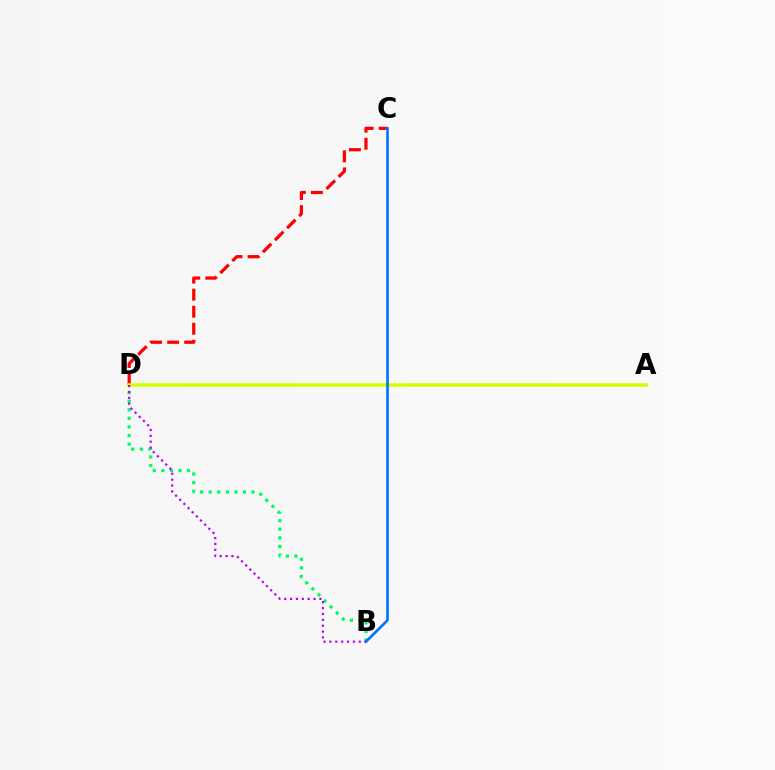{('C', 'D'): [{'color': '#ff0000', 'line_style': 'dashed', 'thickness': 2.32}], ('B', 'D'): [{'color': '#00ff5c', 'line_style': 'dotted', 'thickness': 2.33}, {'color': '#b900ff', 'line_style': 'dotted', 'thickness': 1.59}], ('A', 'D'): [{'color': '#d1ff00', 'line_style': 'solid', 'thickness': 2.56}], ('B', 'C'): [{'color': '#0074ff', 'line_style': 'solid', 'thickness': 1.9}]}